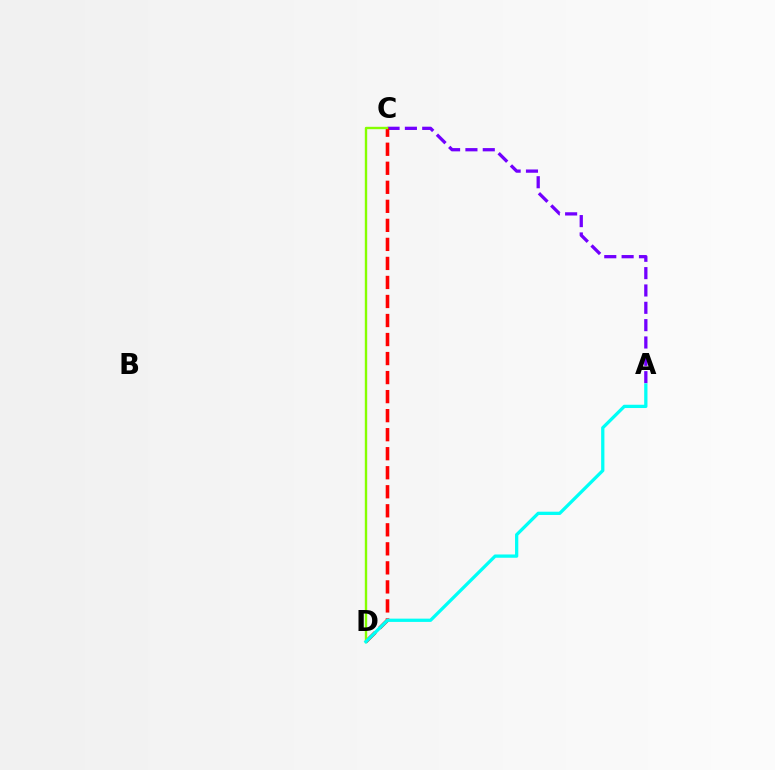{('A', 'C'): [{'color': '#7200ff', 'line_style': 'dashed', 'thickness': 2.36}], ('C', 'D'): [{'color': '#ff0000', 'line_style': 'dashed', 'thickness': 2.58}, {'color': '#84ff00', 'line_style': 'solid', 'thickness': 1.72}], ('A', 'D'): [{'color': '#00fff6', 'line_style': 'solid', 'thickness': 2.36}]}